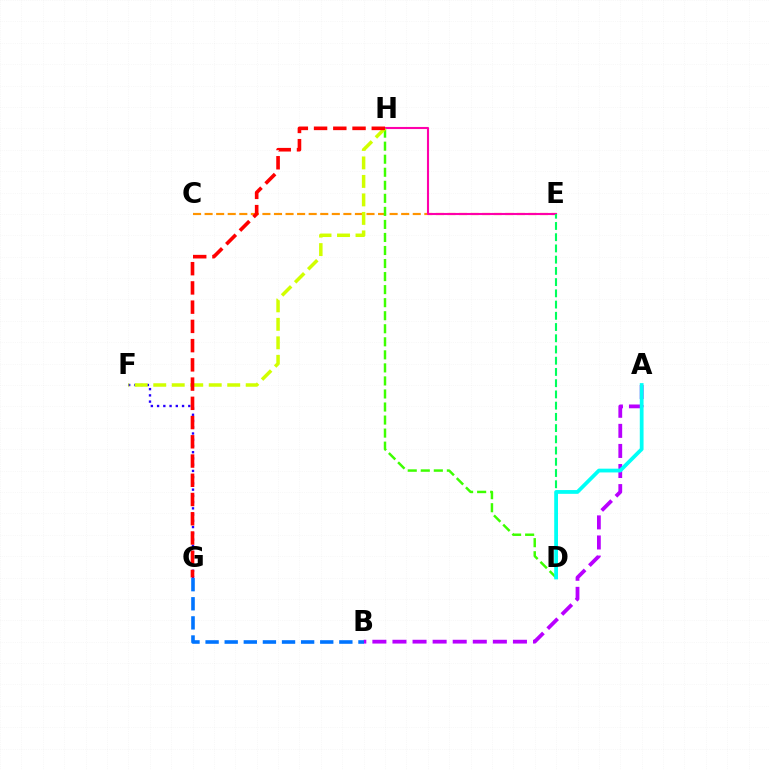{('F', 'G'): [{'color': '#2500ff', 'line_style': 'dotted', 'thickness': 1.7}], ('C', 'E'): [{'color': '#ff9400', 'line_style': 'dashed', 'thickness': 1.57}], ('A', 'B'): [{'color': '#b900ff', 'line_style': 'dashed', 'thickness': 2.73}], ('E', 'H'): [{'color': '#ff00ac', 'line_style': 'solid', 'thickness': 1.52}], ('D', 'H'): [{'color': '#3dff00', 'line_style': 'dashed', 'thickness': 1.77}], ('B', 'G'): [{'color': '#0074ff', 'line_style': 'dashed', 'thickness': 2.6}], ('D', 'E'): [{'color': '#00ff5c', 'line_style': 'dashed', 'thickness': 1.53}], ('F', 'H'): [{'color': '#d1ff00', 'line_style': 'dashed', 'thickness': 2.51}], ('A', 'D'): [{'color': '#00fff6', 'line_style': 'solid', 'thickness': 2.72}], ('G', 'H'): [{'color': '#ff0000', 'line_style': 'dashed', 'thickness': 2.61}]}